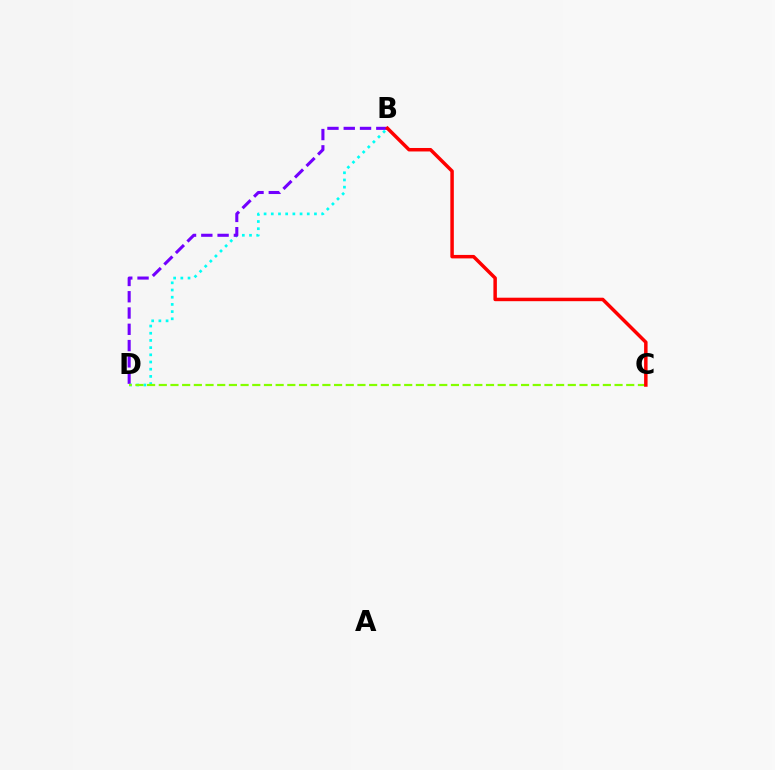{('B', 'D'): [{'color': '#00fff6', 'line_style': 'dotted', 'thickness': 1.95}, {'color': '#7200ff', 'line_style': 'dashed', 'thickness': 2.21}], ('C', 'D'): [{'color': '#84ff00', 'line_style': 'dashed', 'thickness': 1.59}], ('B', 'C'): [{'color': '#ff0000', 'line_style': 'solid', 'thickness': 2.51}]}